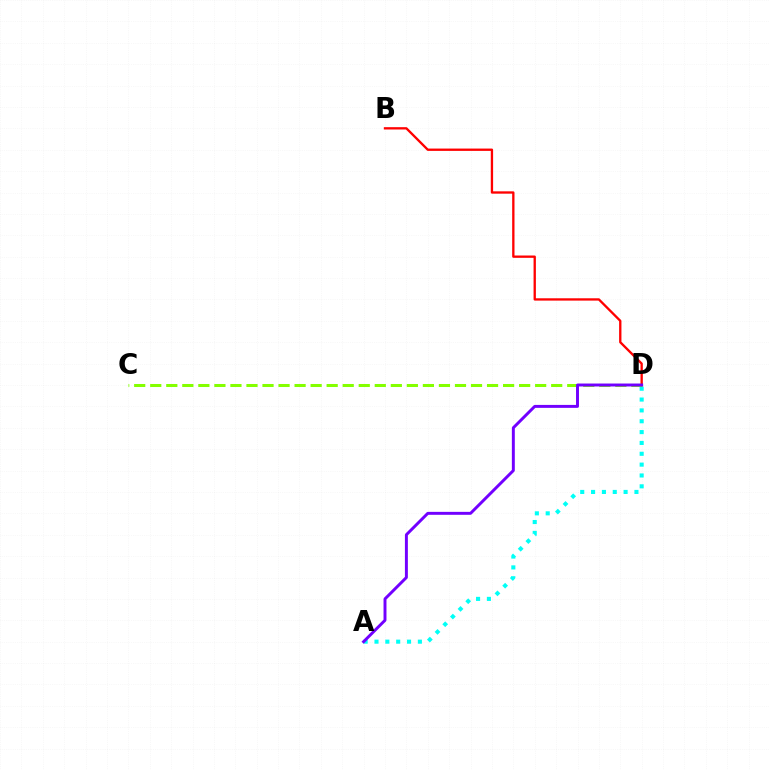{('C', 'D'): [{'color': '#84ff00', 'line_style': 'dashed', 'thickness': 2.18}], ('A', 'D'): [{'color': '#00fff6', 'line_style': 'dotted', 'thickness': 2.95}, {'color': '#7200ff', 'line_style': 'solid', 'thickness': 2.12}], ('B', 'D'): [{'color': '#ff0000', 'line_style': 'solid', 'thickness': 1.67}]}